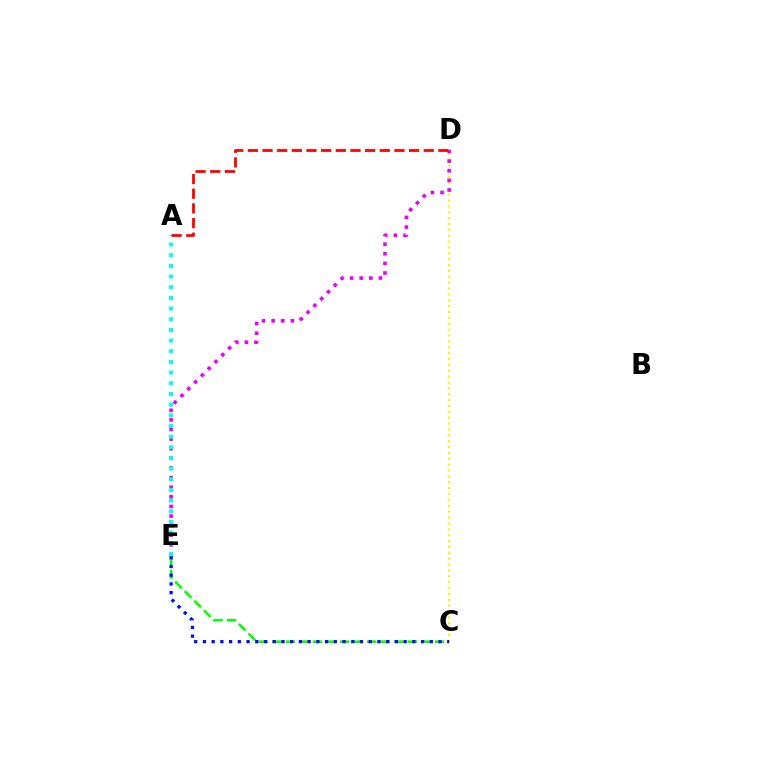{('C', 'E'): [{'color': '#08ff00', 'line_style': 'dashed', 'thickness': 1.84}, {'color': '#0010ff', 'line_style': 'dotted', 'thickness': 2.37}], ('C', 'D'): [{'color': '#fcf500', 'line_style': 'dotted', 'thickness': 1.6}], ('D', 'E'): [{'color': '#ee00ff', 'line_style': 'dotted', 'thickness': 2.61}], ('A', 'E'): [{'color': '#00fff6', 'line_style': 'dotted', 'thickness': 2.9}], ('A', 'D'): [{'color': '#ff0000', 'line_style': 'dashed', 'thickness': 1.99}]}